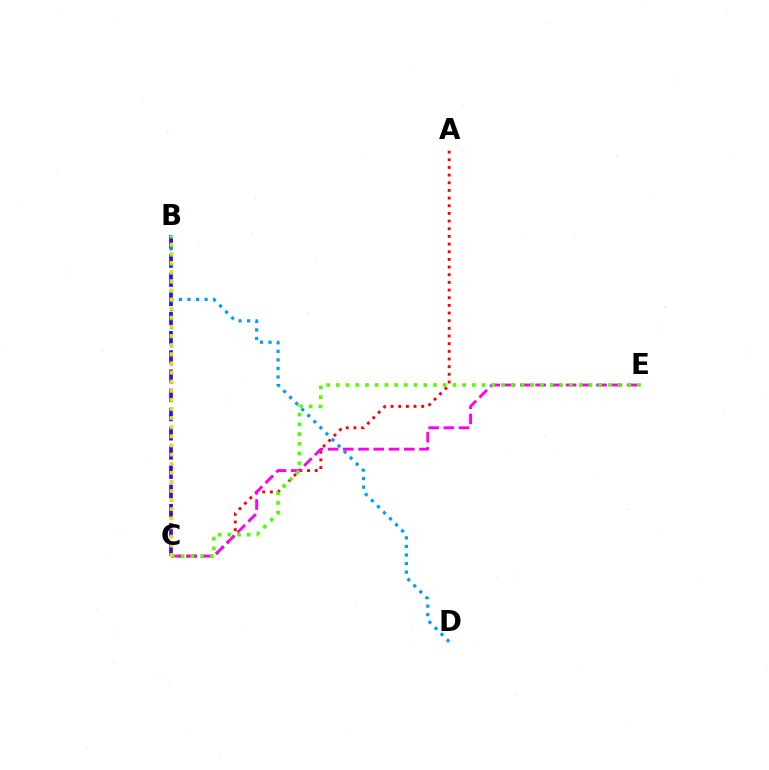{('B', 'D'): [{'color': '#009eff', 'line_style': 'dotted', 'thickness': 2.33}], ('A', 'C'): [{'color': '#ff0000', 'line_style': 'dotted', 'thickness': 2.08}], ('C', 'E'): [{'color': '#ff00ed', 'line_style': 'dashed', 'thickness': 2.07}, {'color': '#4fff00', 'line_style': 'dotted', 'thickness': 2.64}], ('B', 'C'): [{'color': '#3700ff', 'line_style': 'dashed', 'thickness': 2.61}, {'color': '#00ff86', 'line_style': 'dotted', 'thickness': 2.47}, {'color': '#ffd500', 'line_style': 'dotted', 'thickness': 2.48}]}